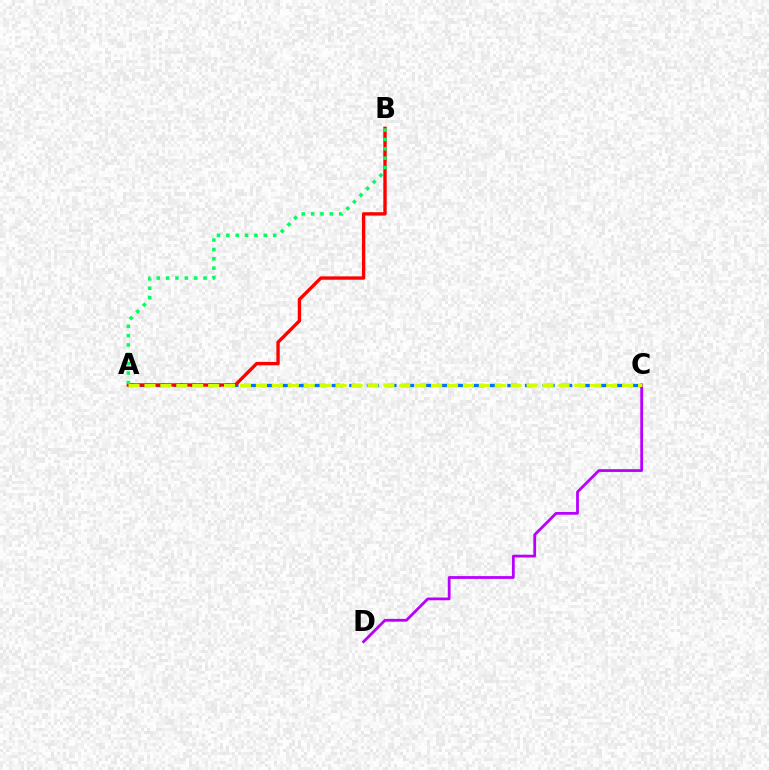{('A', 'C'): [{'color': '#0074ff', 'line_style': 'dashed', 'thickness': 2.39}, {'color': '#d1ff00', 'line_style': 'dashed', 'thickness': 2.16}], ('A', 'B'): [{'color': '#ff0000', 'line_style': 'solid', 'thickness': 2.43}, {'color': '#00ff5c', 'line_style': 'dotted', 'thickness': 2.54}], ('C', 'D'): [{'color': '#b900ff', 'line_style': 'solid', 'thickness': 2.01}]}